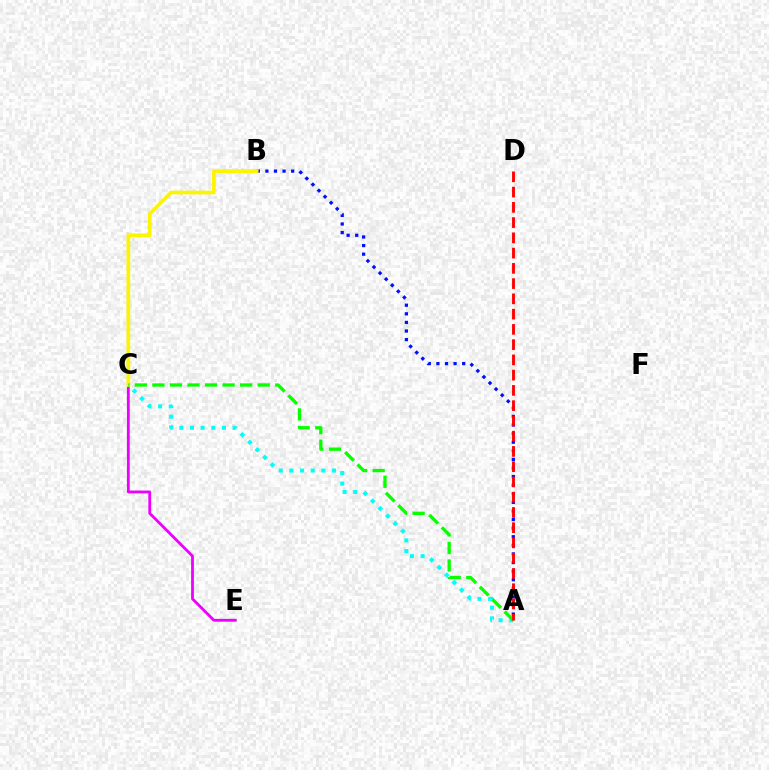{('A', 'C'): [{'color': '#00fff6', 'line_style': 'dotted', 'thickness': 2.89}, {'color': '#08ff00', 'line_style': 'dashed', 'thickness': 2.38}], ('C', 'E'): [{'color': '#ee00ff', 'line_style': 'solid', 'thickness': 2.02}], ('A', 'B'): [{'color': '#0010ff', 'line_style': 'dotted', 'thickness': 2.34}], ('B', 'C'): [{'color': '#fcf500', 'line_style': 'solid', 'thickness': 2.66}], ('A', 'D'): [{'color': '#ff0000', 'line_style': 'dashed', 'thickness': 2.07}]}